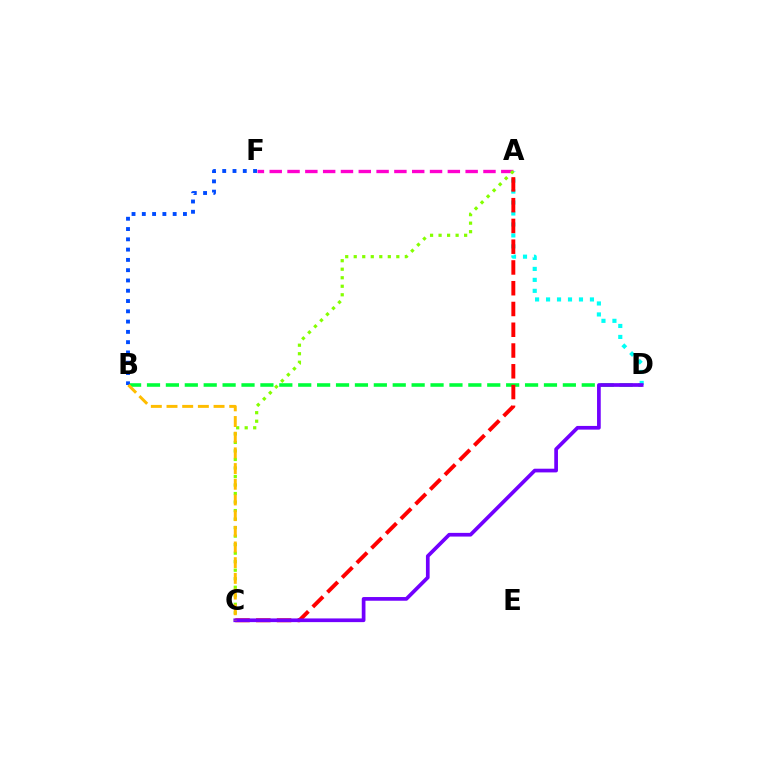{('B', 'D'): [{'color': '#00ff39', 'line_style': 'dashed', 'thickness': 2.57}], ('B', 'F'): [{'color': '#004bff', 'line_style': 'dotted', 'thickness': 2.79}], ('A', 'D'): [{'color': '#00fff6', 'line_style': 'dotted', 'thickness': 2.98}], ('A', 'C'): [{'color': '#ff0000', 'line_style': 'dashed', 'thickness': 2.82}, {'color': '#84ff00', 'line_style': 'dotted', 'thickness': 2.31}], ('A', 'F'): [{'color': '#ff00cf', 'line_style': 'dashed', 'thickness': 2.42}], ('C', 'D'): [{'color': '#7200ff', 'line_style': 'solid', 'thickness': 2.66}], ('B', 'C'): [{'color': '#ffbd00', 'line_style': 'dashed', 'thickness': 2.13}]}